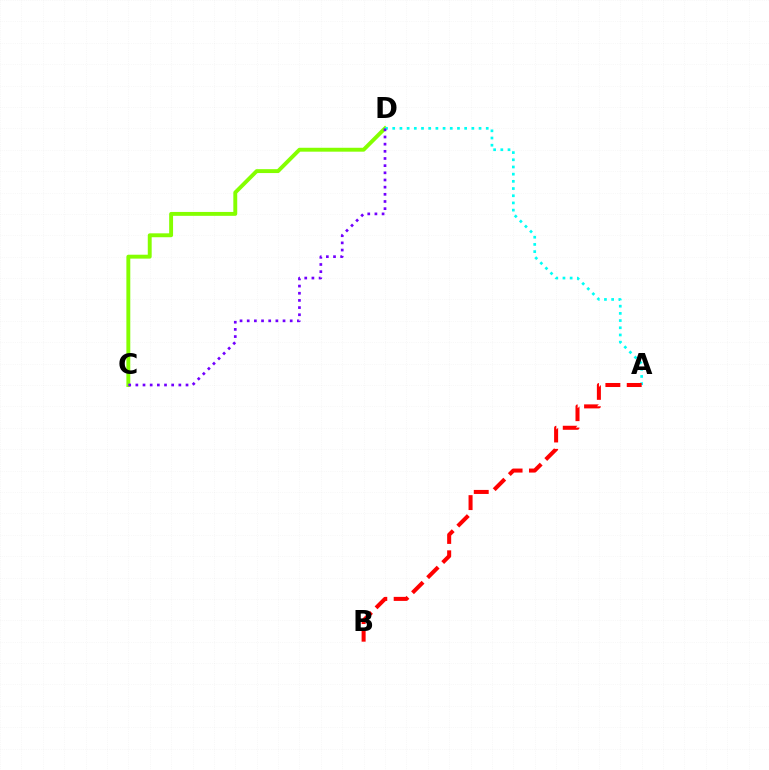{('C', 'D'): [{'color': '#84ff00', 'line_style': 'solid', 'thickness': 2.81}, {'color': '#7200ff', 'line_style': 'dotted', 'thickness': 1.95}], ('A', 'D'): [{'color': '#00fff6', 'line_style': 'dotted', 'thickness': 1.95}], ('A', 'B'): [{'color': '#ff0000', 'line_style': 'dashed', 'thickness': 2.9}]}